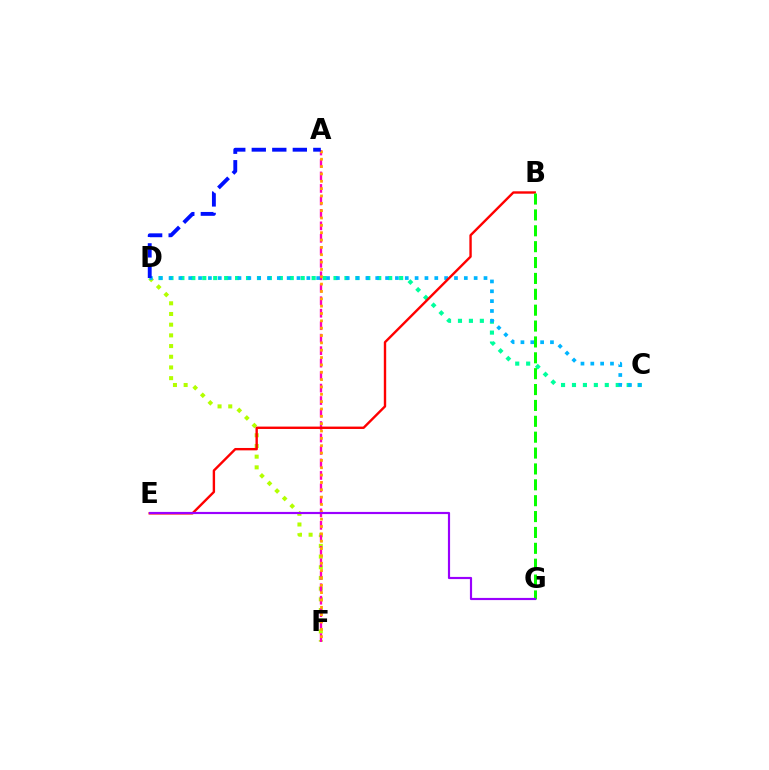{('D', 'F'): [{'color': '#b3ff00', 'line_style': 'dotted', 'thickness': 2.91}], ('C', 'D'): [{'color': '#00ff9d', 'line_style': 'dotted', 'thickness': 2.97}, {'color': '#00b5ff', 'line_style': 'dotted', 'thickness': 2.67}], ('A', 'F'): [{'color': '#ff00bd', 'line_style': 'dashed', 'thickness': 1.7}, {'color': '#ffa500', 'line_style': 'dotted', 'thickness': 2.0}], ('B', 'E'): [{'color': '#ff0000', 'line_style': 'solid', 'thickness': 1.72}], ('B', 'G'): [{'color': '#08ff00', 'line_style': 'dashed', 'thickness': 2.16}], ('A', 'D'): [{'color': '#0010ff', 'line_style': 'dashed', 'thickness': 2.79}], ('E', 'G'): [{'color': '#9b00ff', 'line_style': 'solid', 'thickness': 1.56}]}